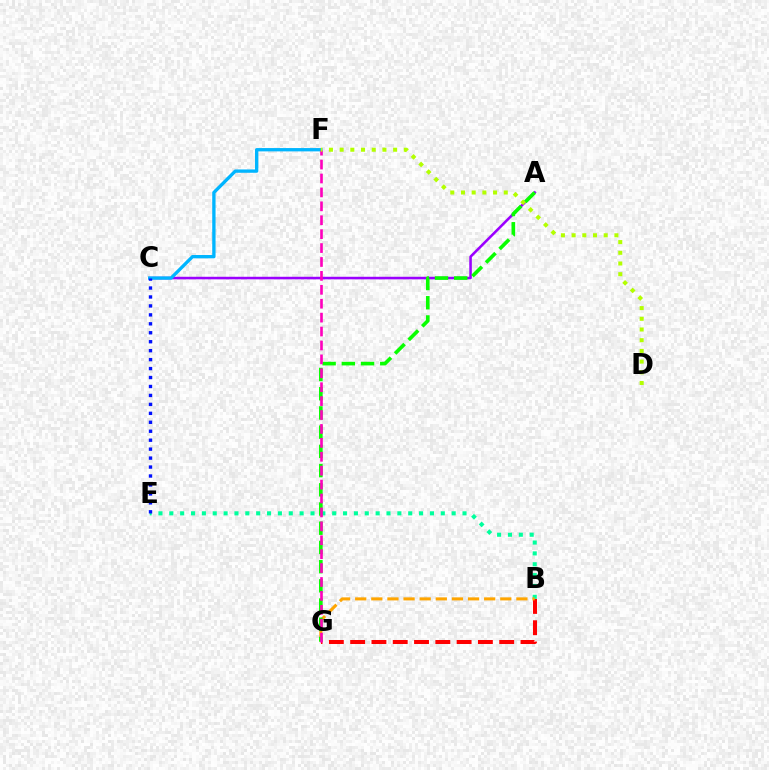{('A', 'C'): [{'color': '#9b00ff', 'line_style': 'solid', 'thickness': 1.84}], ('B', 'E'): [{'color': '#00ff9d', 'line_style': 'dotted', 'thickness': 2.95}], ('B', 'G'): [{'color': '#ff0000', 'line_style': 'dashed', 'thickness': 2.89}, {'color': '#ffa500', 'line_style': 'dashed', 'thickness': 2.19}], ('C', 'F'): [{'color': '#00b5ff', 'line_style': 'solid', 'thickness': 2.39}], ('A', 'G'): [{'color': '#08ff00', 'line_style': 'dashed', 'thickness': 2.61}], ('F', 'G'): [{'color': '#ff00bd', 'line_style': 'dashed', 'thickness': 1.89}], ('C', 'E'): [{'color': '#0010ff', 'line_style': 'dotted', 'thickness': 2.43}], ('D', 'F'): [{'color': '#b3ff00', 'line_style': 'dotted', 'thickness': 2.91}]}